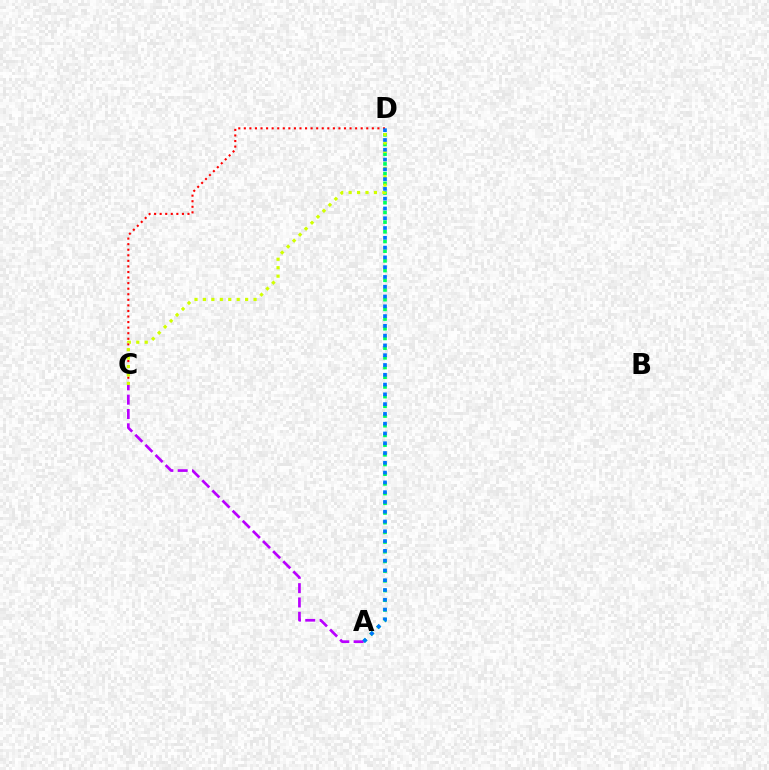{('C', 'D'): [{'color': '#ff0000', 'line_style': 'dotted', 'thickness': 1.51}, {'color': '#d1ff00', 'line_style': 'dotted', 'thickness': 2.29}], ('A', 'D'): [{'color': '#00ff5c', 'line_style': 'dotted', 'thickness': 2.63}, {'color': '#0074ff', 'line_style': 'dotted', 'thickness': 2.66}], ('A', 'C'): [{'color': '#b900ff', 'line_style': 'dashed', 'thickness': 1.94}]}